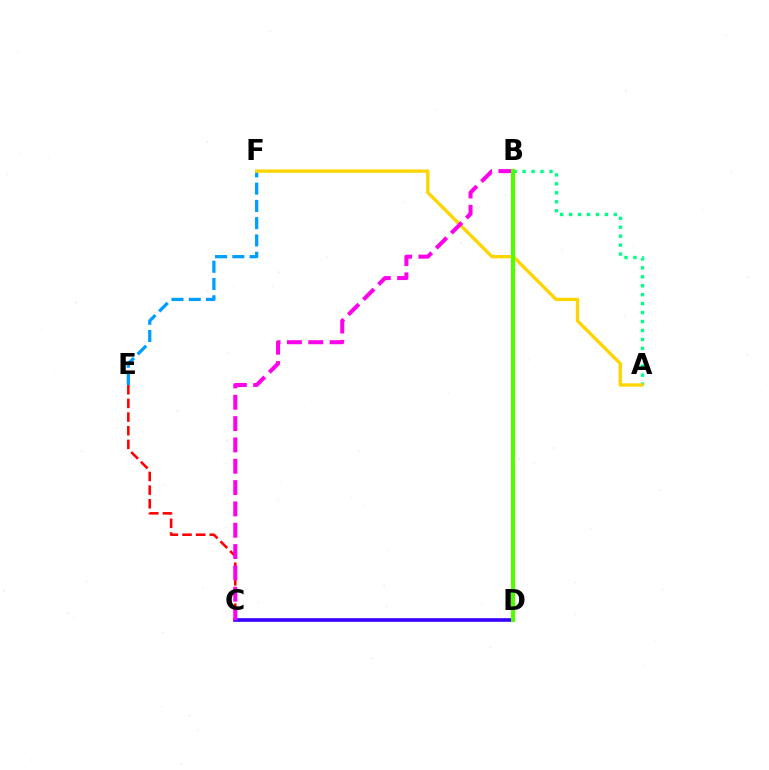{('C', 'E'): [{'color': '#ff0000', 'line_style': 'dashed', 'thickness': 1.85}], ('C', 'D'): [{'color': '#3700ff', 'line_style': 'solid', 'thickness': 2.61}], ('A', 'B'): [{'color': '#00ff86', 'line_style': 'dotted', 'thickness': 2.43}], ('E', 'F'): [{'color': '#009eff', 'line_style': 'dashed', 'thickness': 2.35}], ('A', 'F'): [{'color': '#ffd500', 'line_style': 'solid', 'thickness': 2.41}], ('B', 'C'): [{'color': '#ff00ed', 'line_style': 'dashed', 'thickness': 2.9}], ('B', 'D'): [{'color': '#4fff00', 'line_style': 'solid', 'thickness': 2.95}]}